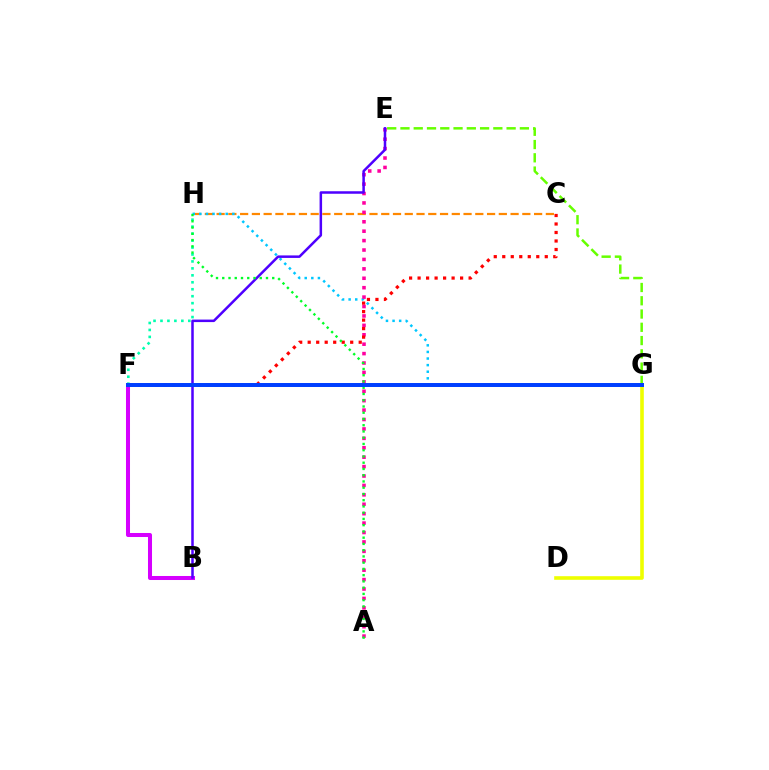{('C', 'H'): [{'color': '#ff8800', 'line_style': 'dashed', 'thickness': 1.6}], ('G', 'H'): [{'color': '#00c7ff', 'line_style': 'dotted', 'thickness': 1.79}], ('A', 'E'): [{'color': '#ff00a0', 'line_style': 'dotted', 'thickness': 2.56}], ('D', 'G'): [{'color': '#eeff00', 'line_style': 'solid', 'thickness': 2.6}], ('B', 'F'): [{'color': '#d600ff', 'line_style': 'solid', 'thickness': 2.9}], ('B', 'E'): [{'color': '#4f00ff', 'line_style': 'solid', 'thickness': 1.81}], ('E', 'G'): [{'color': '#66ff00', 'line_style': 'dashed', 'thickness': 1.8}], ('F', 'H'): [{'color': '#00ffaf', 'line_style': 'dotted', 'thickness': 1.89}], ('C', 'F'): [{'color': '#ff0000', 'line_style': 'dotted', 'thickness': 2.31}], ('A', 'H'): [{'color': '#00ff27', 'line_style': 'dotted', 'thickness': 1.7}], ('F', 'G'): [{'color': '#003fff', 'line_style': 'solid', 'thickness': 2.87}]}